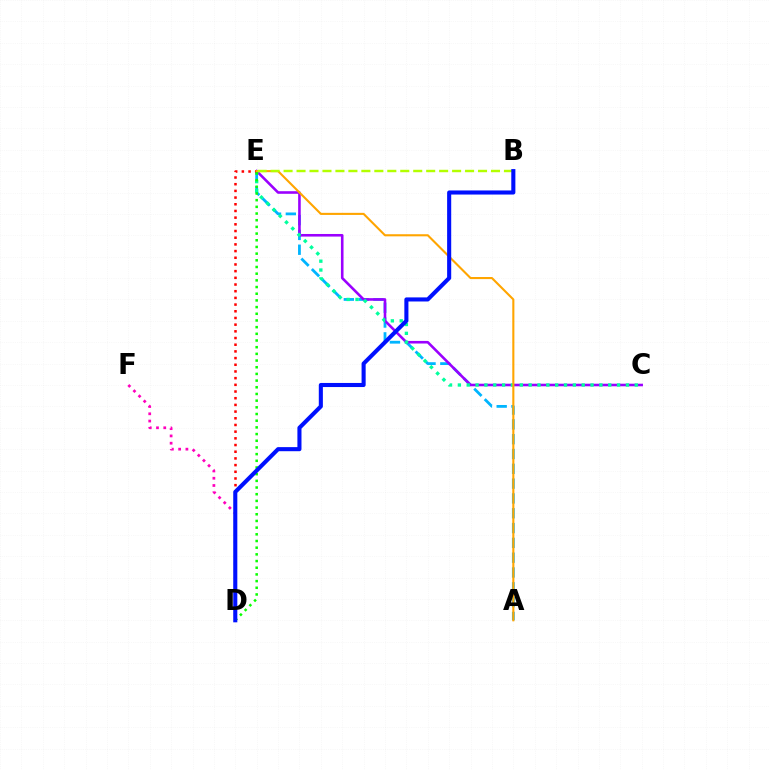{('D', 'F'): [{'color': '#ff00bd', 'line_style': 'dotted', 'thickness': 1.97}], ('A', 'E'): [{'color': '#00b5ff', 'line_style': 'dashed', 'thickness': 2.01}, {'color': '#ffa500', 'line_style': 'solid', 'thickness': 1.51}], ('C', 'E'): [{'color': '#9b00ff', 'line_style': 'solid', 'thickness': 1.87}, {'color': '#00ff9d', 'line_style': 'dotted', 'thickness': 2.4}], ('D', 'E'): [{'color': '#ff0000', 'line_style': 'dotted', 'thickness': 1.82}, {'color': '#08ff00', 'line_style': 'dotted', 'thickness': 1.82}], ('B', 'E'): [{'color': '#b3ff00', 'line_style': 'dashed', 'thickness': 1.76}], ('B', 'D'): [{'color': '#0010ff', 'line_style': 'solid', 'thickness': 2.94}]}